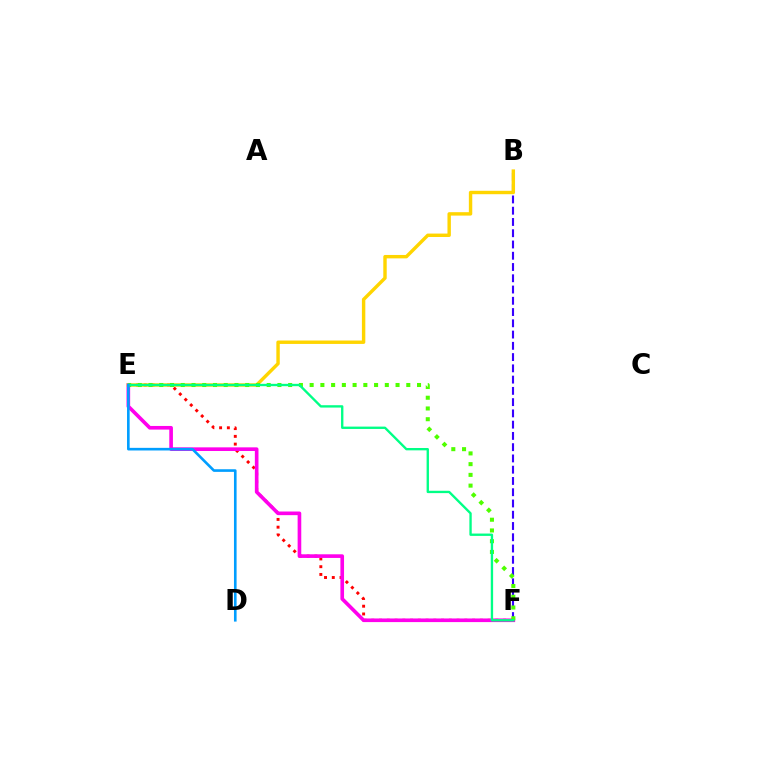{('B', 'F'): [{'color': '#3700ff', 'line_style': 'dashed', 'thickness': 1.53}], ('E', 'F'): [{'color': '#ff0000', 'line_style': 'dotted', 'thickness': 2.11}, {'color': '#ff00ed', 'line_style': 'solid', 'thickness': 2.62}, {'color': '#4fff00', 'line_style': 'dotted', 'thickness': 2.92}, {'color': '#00ff86', 'line_style': 'solid', 'thickness': 1.69}], ('B', 'E'): [{'color': '#ffd500', 'line_style': 'solid', 'thickness': 2.46}], ('D', 'E'): [{'color': '#009eff', 'line_style': 'solid', 'thickness': 1.89}]}